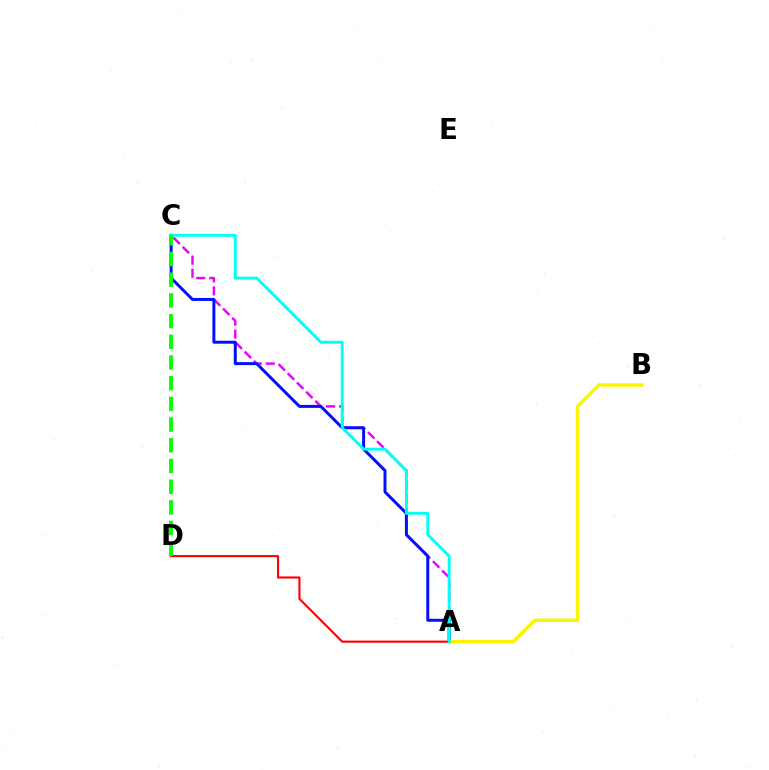{('A', 'C'): [{'color': '#ee00ff', 'line_style': 'dashed', 'thickness': 1.77}, {'color': '#0010ff', 'line_style': 'solid', 'thickness': 2.15}, {'color': '#00fff6', 'line_style': 'solid', 'thickness': 2.08}], ('A', 'B'): [{'color': '#fcf500', 'line_style': 'solid', 'thickness': 2.49}], ('A', 'D'): [{'color': '#ff0000', 'line_style': 'solid', 'thickness': 1.52}], ('C', 'D'): [{'color': '#08ff00', 'line_style': 'dashed', 'thickness': 2.81}]}